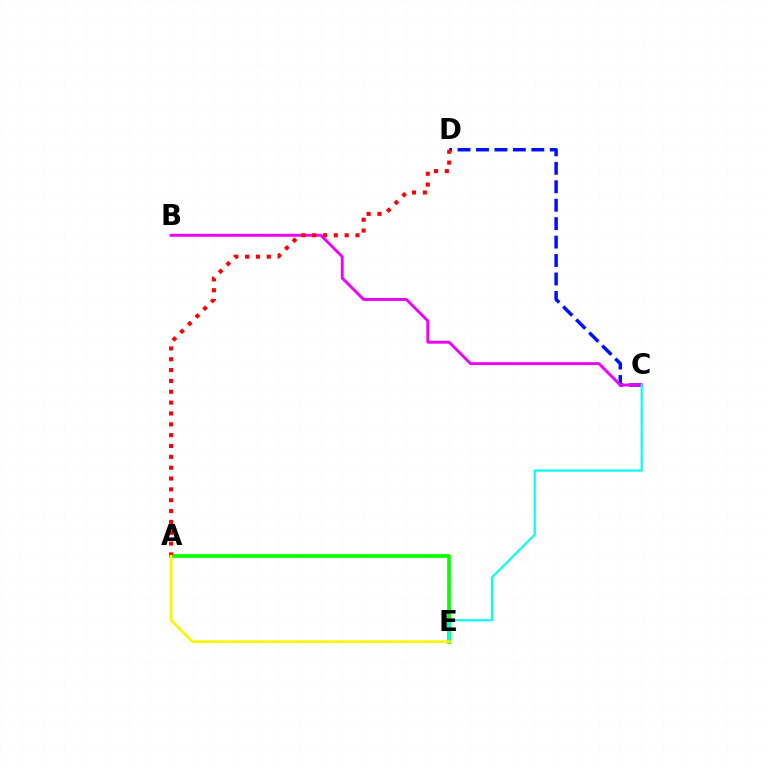{('C', 'D'): [{'color': '#0010ff', 'line_style': 'dashed', 'thickness': 2.51}], ('B', 'C'): [{'color': '#ee00ff', 'line_style': 'solid', 'thickness': 2.09}], ('A', 'E'): [{'color': '#08ff00', 'line_style': 'solid', 'thickness': 2.69}, {'color': '#fcf500', 'line_style': 'solid', 'thickness': 1.93}], ('C', 'E'): [{'color': '#00fff6', 'line_style': 'solid', 'thickness': 1.57}], ('A', 'D'): [{'color': '#ff0000', 'line_style': 'dotted', 'thickness': 2.95}]}